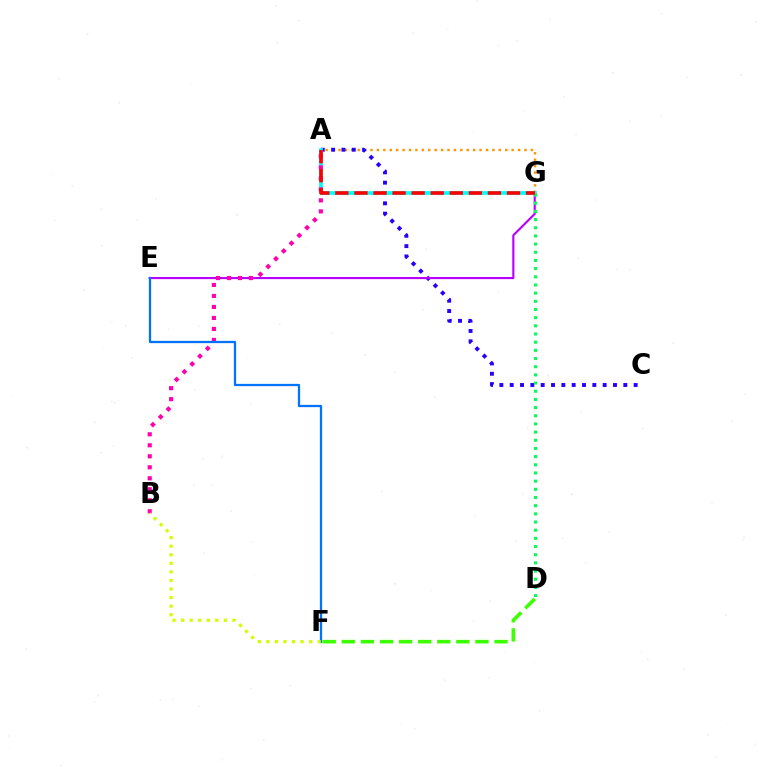{('A', 'G'): [{'color': '#ff9400', 'line_style': 'dotted', 'thickness': 1.74}, {'color': '#00fff6', 'line_style': 'solid', 'thickness': 2.69}, {'color': '#ff0000', 'line_style': 'dashed', 'thickness': 2.59}], ('A', 'C'): [{'color': '#2500ff', 'line_style': 'dotted', 'thickness': 2.81}], ('D', 'F'): [{'color': '#3dff00', 'line_style': 'dashed', 'thickness': 2.59}], ('E', 'G'): [{'color': '#b900ff', 'line_style': 'solid', 'thickness': 1.54}], ('A', 'B'): [{'color': '#ff00ac', 'line_style': 'dotted', 'thickness': 2.99}], ('E', 'F'): [{'color': '#0074ff', 'line_style': 'solid', 'thickness': 1.64}], ('D', 'G'): [{'color': '#00ff5c', 'line_style': 'dotted', 'thickness': 2.22}], ('B', 'F'): [{'color': '#d1ff00', 'line_style': 'dotted', 'thickness': 2.32}]}